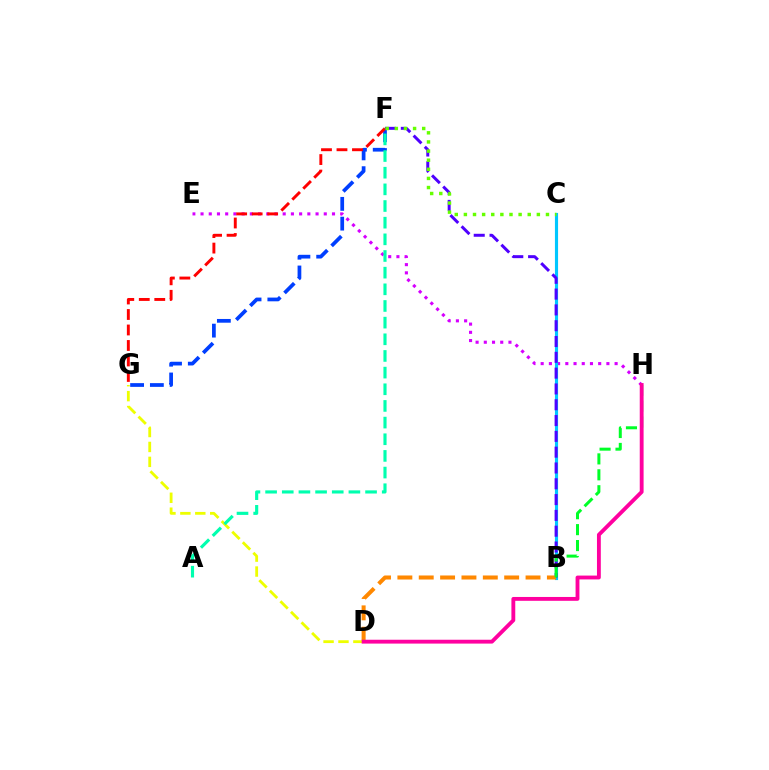{('E', 'H'): [{'color': '#d600ff', 'line_style': 'dotted', 'thickness': 2.23}], ('B', 'C'): [{'color': '#00c7ff', 'line_style': 'solid', 'thickness': 2.26}], ('B', 'F'): [{'color': '#4f00ff', 'line_style': 'dashed', 'thickness': 2.15}], ('B', 'D'): [{'color': '#ff8800', 'line_style': 'dashed', 'thickness': 2.9}], ('D', 'G'): [{'color': '#eeff00', 'line_style': 'dashed', 'thickness': 2.03}], ('F', 'G'): [{'color': '#003fff', 'line_style': 'dashed', 'thickness': 2.69}, {'color': '#ff0000', 'line_style': 'dashed', 'thickness': 2.1}], ('B', 'H'): [{'color': '#00ff27', 'line_style': 'dashed', 'thickness': 2.16}], ('C', 'F'): [{'color': '#66ff00', 'line_style': 'dotted', 'thickness': 2.48}], ('A', 'F'): [{'color': '#00ffaf', 'line_style': 'dashed', 'thickness': 2.26}], ('D', 'H'): [{'color': '#ff00a0', 'line_style': 'solid', 'thickness': 2.77}]}